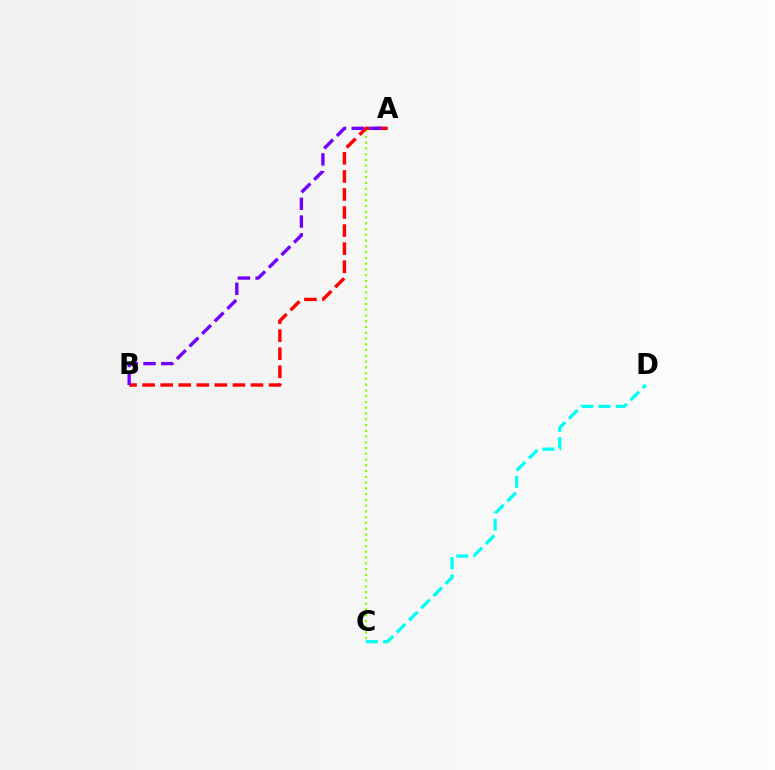{('A', 'C'): [{'color': '#84ff00', 'line_style': 'dotted', 'thickness': 1.57}], ('A', 'B'): [{'color': '#ff0000', 'line_style': 'dashed', 'thickness': 2.45}, {'color': '#7200ff', 'line_style': 'dashed', 'thickness': 2.41}], ('C', 'D'): [{'color': '#00fff6', 'line_style': 'dashed', 'thickness': 2.35}]}